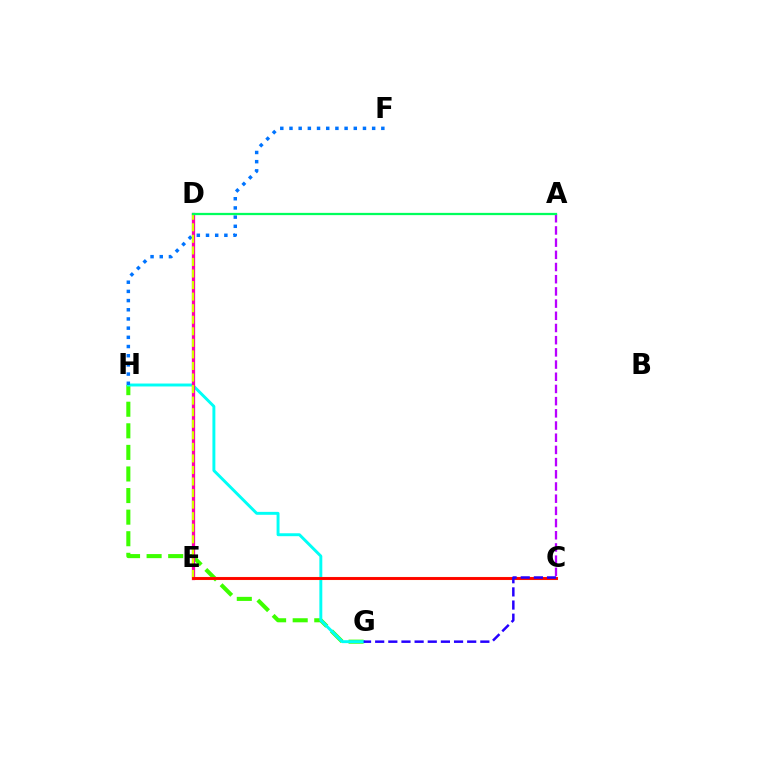{('G', 'H'): [{'color': '#3dff00', 'line_style': 'dashed', 'thickness': 2.93}, {'color': '#00fff6', 'line_style': 'solid', 'thickness': 2.11}], ('A', 'C'): [{'color': '#b900ff', 'line_style': 'dashed', 'thickness': 1.66}], ('F', 'H'): [{'color': '#0074ff', 'line_style': 'dotted', 'thickness': 2.5}], ('D', 'E'): [{'color': '#ff00ac', 'line_style': 'solid', 'thickness': 2.36}, {'color': '#d1ff00', 'line_style': 'dashed', 'thickness': 1.57}], ('A', 'D'): [{'color': '#00ff5c', 'line_style': 'solid', 'thickness': 1.62}], ('C', 'E'): [{'color': '#ff9400', 'line_style': 'solid', 'thickness': 2.22}, {'color': '#ff0000', 'line_style': 'solid', 'thickness': 2.01}], ('C', 'G'): [{'color': '#2500ff', 'line_style': 'dashed', 'thickness': 1.79}]}